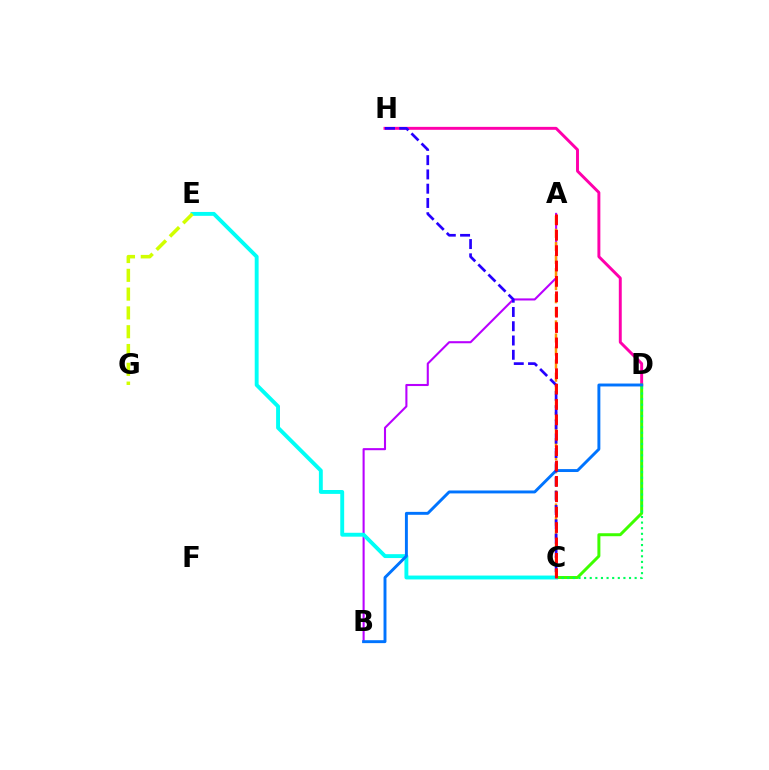{('A', 'B'): [{'color': '#b900ff', 'line_style': 'solid', 'thickness': 1.5}], ('A', 'C'): [{'color': '#ff9400', 'line_style': 'dashed', 'thickness': 1.78}, {'color': '#ff0000', 'line_style': 'dashed', 'thickness': 2.09}], ('D', 'H'): [{'color': '#ff00ac', 'line_style': 'solid', 'thickness': 2.11}], ('C', 'D'): [{'color': '#3dff00', 'line_style': 'solid', 'thickness': 2.14}, {'color': '#00ff5c', 'line_style': 'dotted', 'thickness': 1.53}], ('C', 'E'): [{'color': '#00fff6', 'line_style': 'solid', 'thickness': 2.8}], ('B', 'D'): [{'color': '#0074ff', 'line_style': 'solid', 'thickness': 2.1}], ('C', 'H'): [{'color': '#2500ff', 'line_style': 'dashed', 'thickness': 1.94}], ('E', 'G'): [{'color': '#d1ff00', 'line_style': 'dashed', 'thickness': 2.55}]}